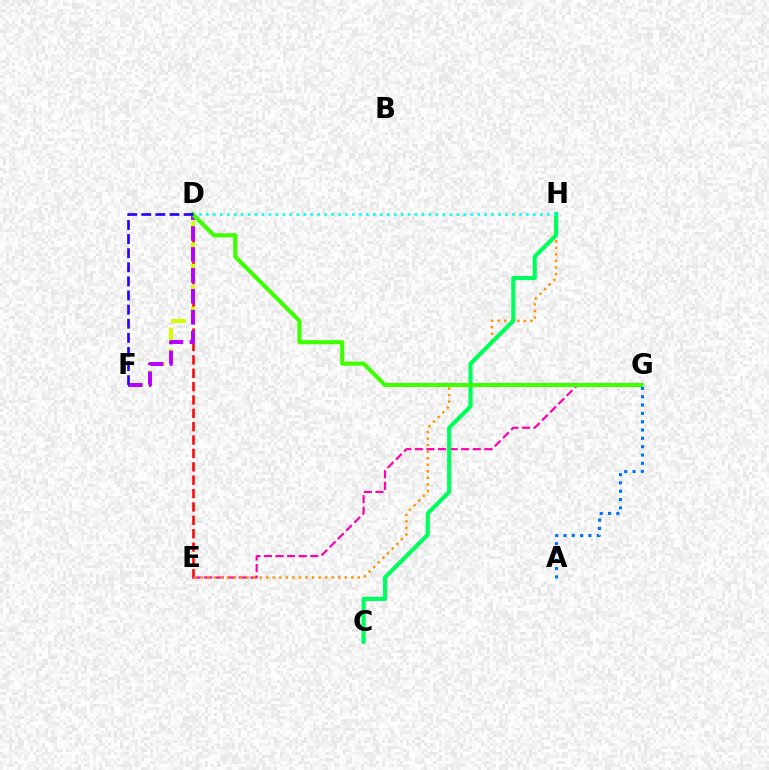{('D', 'E'): [{'color': '#ff0000', 'line_style': 'dashed', 'thickness': 1.82}], ('D', 'F'): [{'color': '#d1ff00', 'line_style': 'dashed', 'thickness': 2.91}, {'color': '#b900ff', 'line_style': 'dashed', 'thickness': 2.84}, {'color': '#2500ff', 'line_style': 'dashed', 'thickness': 1.92}], ('E', 'G'): [{'color': '#ff00ac', 'line_style': 'dashed', 'thickness': 1.58}], ('E', 'H'): [{'color': '#ff9400', 'line_style': 'dotted', 'thickness': 1.78}], ('C', 'H'): [{'color': '#00ff5c', 'line_style': 'solid', 'thickness': 2.98}], ('A', 'G'): [{'color': '#0074ff', 'line_style': 'dotted', 'thickness': 2.26}], ('D', 'H'): [{'color': '#00fff6', 'line_style': 'dotted', 'thickness': 1.89}], ('D', 'G'): [{'color': '#3dff00', 'line_style': 'solid', 'thickness': 2.95}]}